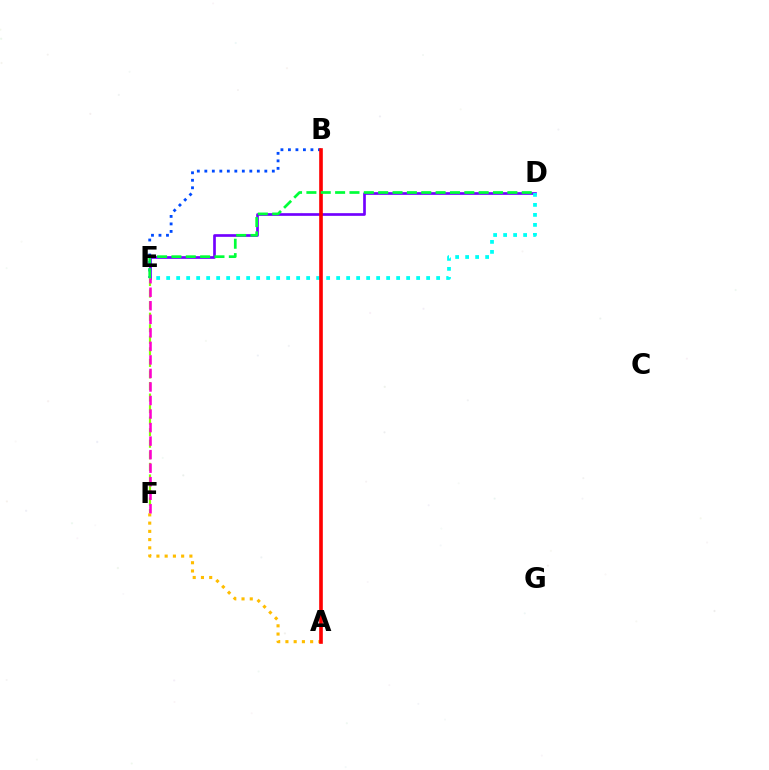{('D', 'E'): [{'color': '#7200ff', 'line_style': 'solid', 'thickness': 1.93}, {'color': '#00fff6', 'line_style': 'dotted', 'thickness': 2.72}, {'color': '#00ff39', 'line_style': 'dashed', 'thickness': 1.95}], ('A', 'F'): [{'color': '#ffbd00', 'line_style': 'dotted', 'thickness': 2.24}], ('E', 'F'): [{'color': '#84ff00', 'line_style': 'dashed', 'thickness': 1.57}, {'color': '#ff00cf', 'line_style': 'dashed', 'thickness': 1.84}], ('B', 'E'): [{'color': '#004bff', 'line_style': 'dotted', 'thickness': 2.04}], ('A', 'B'): [{'color': '#ff0000', 'line_style': 'solid', 'thickness': 2.62}]}